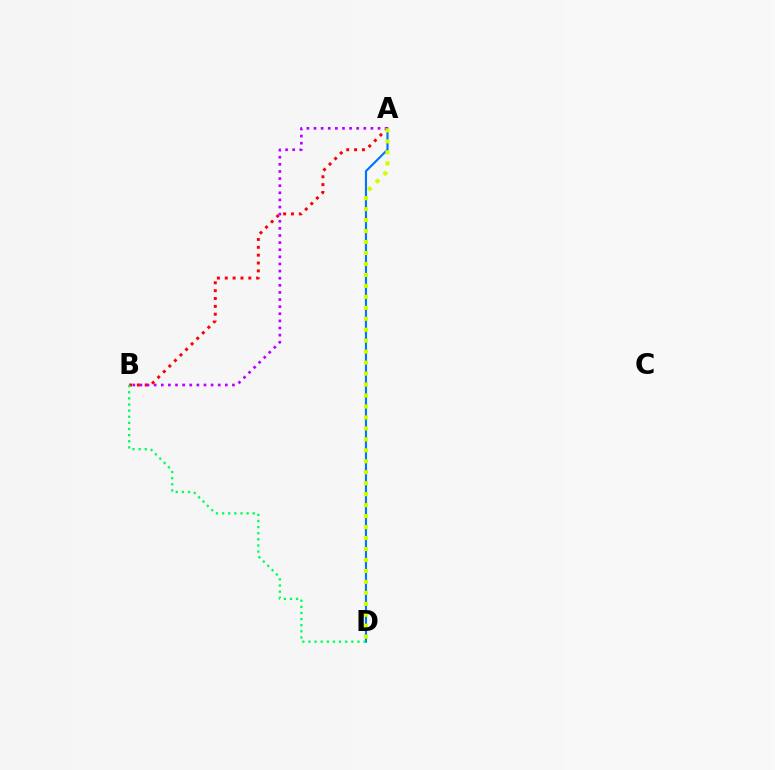{('A', 'D'): [{'color': '#0074ff', 'line_style': 'solid', 'thickness': 1.54}, {'color': '#d1ff00', 'line_style': 'dotted', 'thickness': 2.98}], ('A', 'B'): [{'color': '#ff0000', 'line_style': 'dotted', 'thickness': 2.13}, {'color': '#b900ff', 'line_style': 'dotted', 'thickness': 1.93}], ('B', 'D'): [{'color': '#00ff5c', 'line_style': 'dotted', 'thickness': 1.66}]}